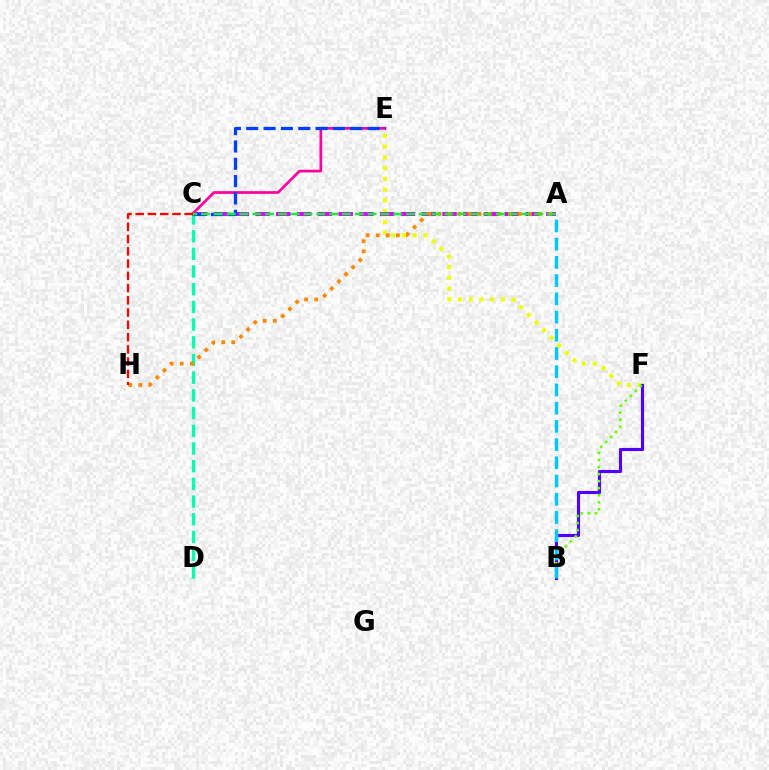{('E', 'F'): [{'color': '#eeff00', 'line_style': 'dotted', 'thickness': 2.92}], ('B', 'F'): [{'color': '#4f00ff', 'line_style': 'solid', 'thickness': 2.26}, {'color': '#66ff00', 'line_style': 'dotted', 'thickness': 1.91}], ('A', 'C'): [{'color': '#d600ff', 'line_style': 'dashed', 'thickness': 2.82}, {'color': '#00ff27', 'line_style': 'dashed', 'thickness': 1.74}], ('C', 'D'): [{'color': '#00ffaf', 'line_style': 'dashed', 'thickness': 2.4}], ('A', 'H'): [{'color': '#ff8800', 'line_style': 'dotted', 'thickness': 2.73}], ('C', 'E'): [{'color': '#ff00a0', 'line_style': 'solid', 'thickness': 1.96}, {'color': '#003fff', 'line_style': 'dashed', 'thickness': 2.35}], ('A', 'B'): [{'color': '#00c7ff', 'line_style': 'dashed', 'thickness': 2.48}], ('C', 'H'): [{'color': '#ff0000', 'line_style': 'dashed', 'thickness': 1.66}]}